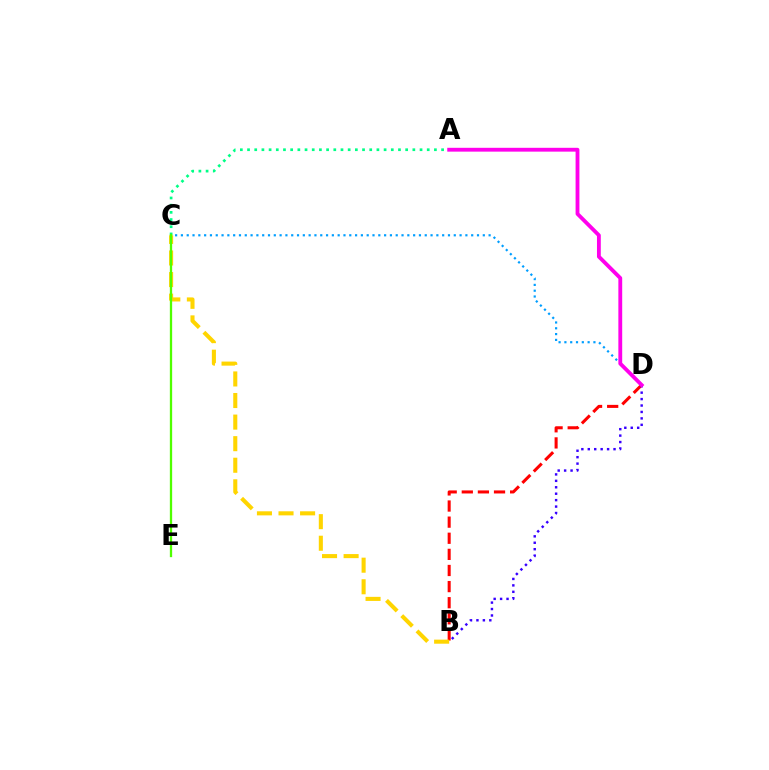{('C', 'D'): [{'color': '#009eff', 'line_style': 'dotted', 'thickness': 1.58}], ('B', 'D'): [{'color': '#ff0000', 'line_style': 'dashed', 'thickness': 2.19}, {'color': '#3700ff', 'line_style': 'dotted', 'thickness': 1.75}], ('B', 'C'): [{'color': '#ffd500', 'line_style': 'dashed', 'thickness': 2.93}], ('A', 'C'): [{'color': '#00ff86', 'line_style': 'dotted', 'thickness': 1.95}], ('A', 'D'): [{'color': '#ff00ed', 'line_style': 'solid', 'thickness': 2.76}], ('C', 'E'): [{'color': '#4fff00', 'line_style': 'solid', 'thickness': 1.66}]}